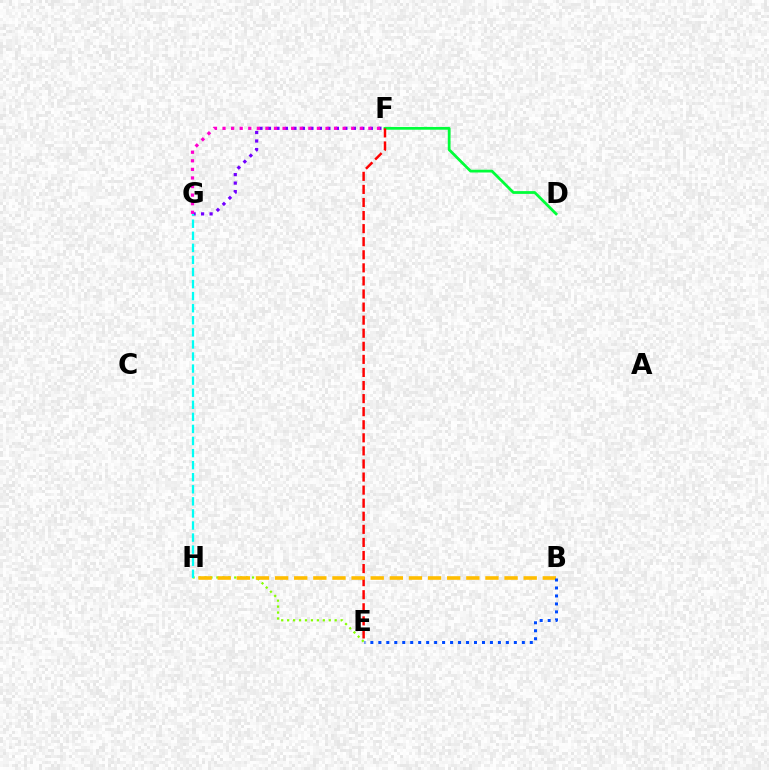{('D', 'F'): [{'color': '#00ff39', 'line_style': 'solid', 'thickness': 1.99}], ('E', 'F'): [{'color': '#ff0000', 'line_style': 'dashed', 'thickness': 1.78}], ('F', 'G'): [{'color': '#7200ff', 'line_style': 'dotted', 'thickness': 2.31}, {'color': '#ff00cf', 'line_style': 'dotted', 'thickness': 2.33}], ('E', 'H'): [{'color': '#84ff00', 'line_style': 'dotted', 'thickness': 1.61}], ('G', 'H'): [{'color': '#00fff6', 'line_style': 'dashed', 'thickness': 1.64}], ('B', 'H'): [{'color': '#ffbd00', 'line_style': 'dashed', 'thickness': 2.6}], ('B', 'E'): [{'color': '#004bff', 'line_style': 'dotted', 'thickness': 2.17}]}